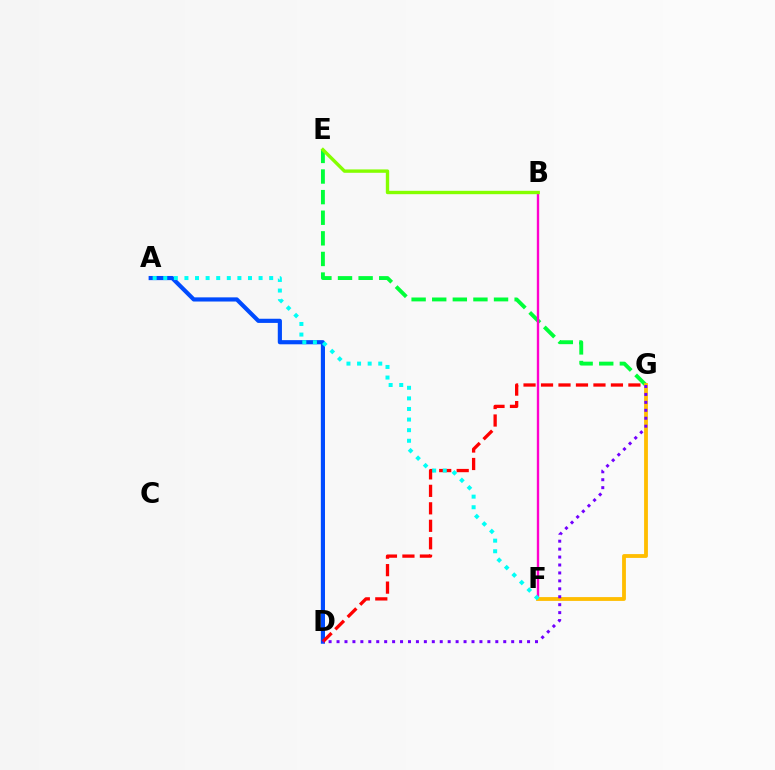{('E', 'G'): [{'color': '#00ff39', 'line_style': 'dashed', 'thickness': 2.8}], ('B', 'F'): [{'color': '#ff00cf', 'line_style': 'solid', 'thickness': 1.71}], ('F', 'G'): [{'color': '#ffbd00', 'line_style': 'solid', 'thickness': 2.75}], ('A', 'D'): [{'color': '#004bff', 'line_style': 'solid', 'thickness': 3.0}], ('D', 'G'): [{'color': '#ff0000', 'line_style': 'dashed', 'thickness': 2.37}, {'color': '#7200ff', 'line_style': 'dotted', 'thickness': 2.16}], ('A', 'F'): [{'color': '#00fff6', 'line_style': 'dotted', 'thickness': 2.88}], ('B', 'E'): [{'color': '#84ff00', 'line_style': 'solid', 'thickness': 2.43}]}